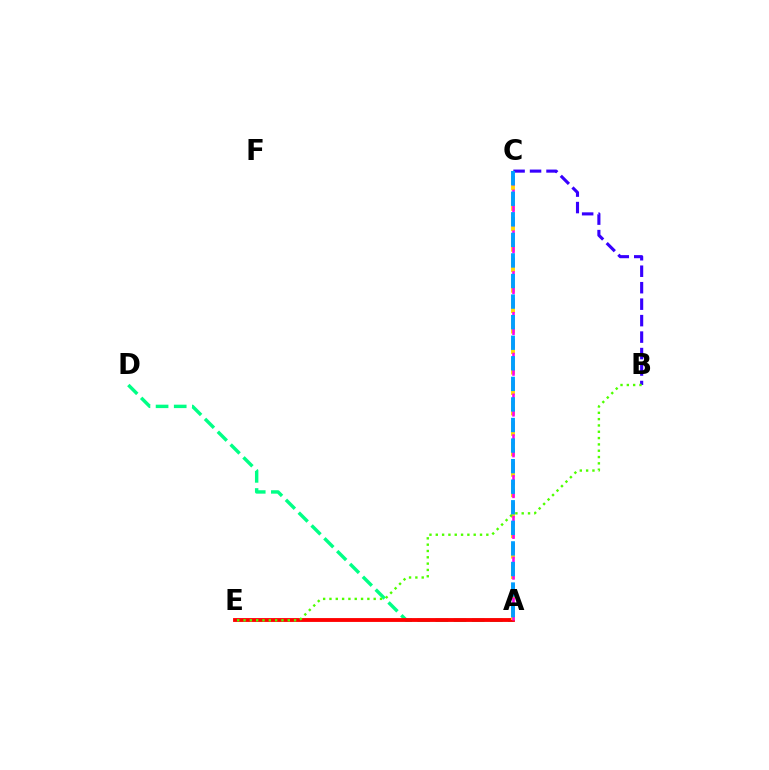{('A', 'D'): [{'color': '#00ff86', 'line_style': 'dashed', 'thickness': 2.46}], ('B', 'C'): [{'color': '#3700ff', 'line_style': 'dashed', 'thickness': 2.24}], ('A', 'E'): [{'color': '#ff0000', 'line_style': 'solid', 'thickness': 2.77}], ('A', 'C'): [{'color': '#ffd500', 'line_style': 'dashed', 'thickness': 2.78}, {'color': '#ff00ed', 'line_style': 'dashed', 'thickness': 1.85}, {'color': '#009eff', 'line_style': 'dashed', 'thickness': 2.79}], ('B', 'E'): [{'color': '#4fff00', 'line_style': 'dotted', 'thickness': 1.72}]}